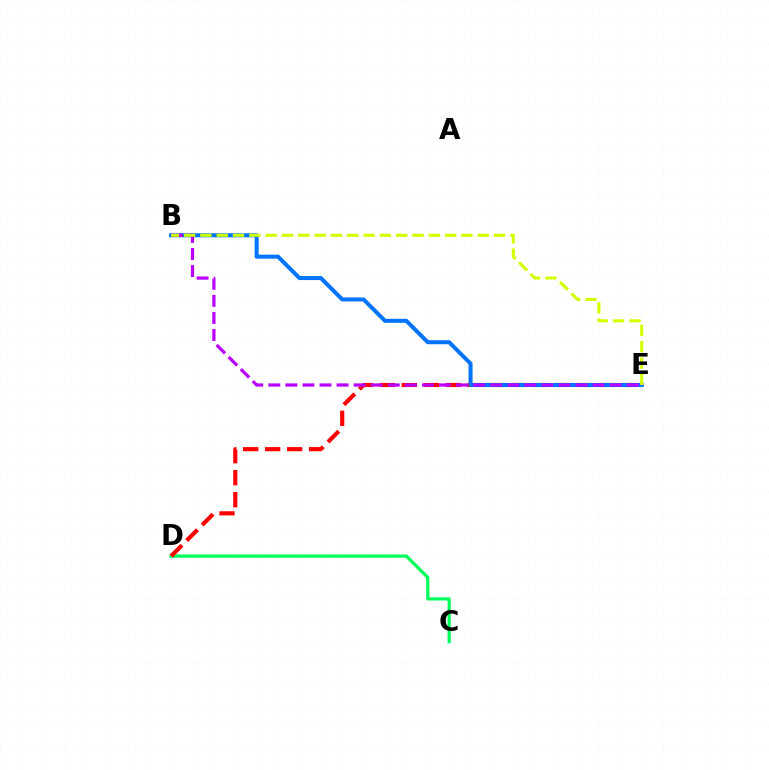{('C', 'D'): [{'color': '#00ff5c', 'line_style': 'solid', 'thickness': 2.31}], ('D', 'E'): [{'color': '#ff0000', 'line_style': 'dashed', 'thickness': 2.98}], ('B', 'E'): [{'color': '#0074ff', 'line_style': 'solid', 'thickness': 2.89}, {'color': '#b900ff', 'line_style': 'dashed', 'thickness': 2.32}, {'color': '#d1ff00', 'line_style': 'dashed', 'thickness': 2.22}]}